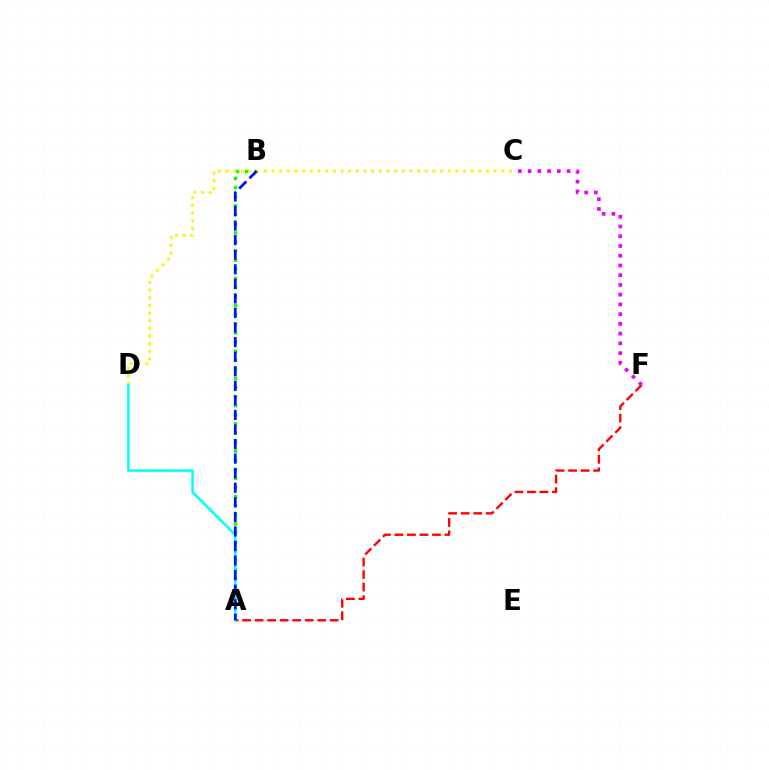{('A', 'B'): [{'color': '#08ff00', 'line_style': 'dotted', 'thickness': 2.47}, {'color': '#0010ff', 'line_style': 'dashed', 'thickness': 1.98}], ('A', 'F'): [{'color': '#ff0000', 'line_style': 'dashed', 'thickness': 1.7}], ('C', 'D'): [{'color': '#fcf500', 'line_style': 'dotted', 'thickness': 2.08}], ('C', 'F'): [{'color': '#ee00ff', 'line_style': 'dotted', 'thickness': 2.65}], ('A', 'D'): [{'color': '#00fff6', 'line_style': 'solid', 'thickness': 1.77}]}